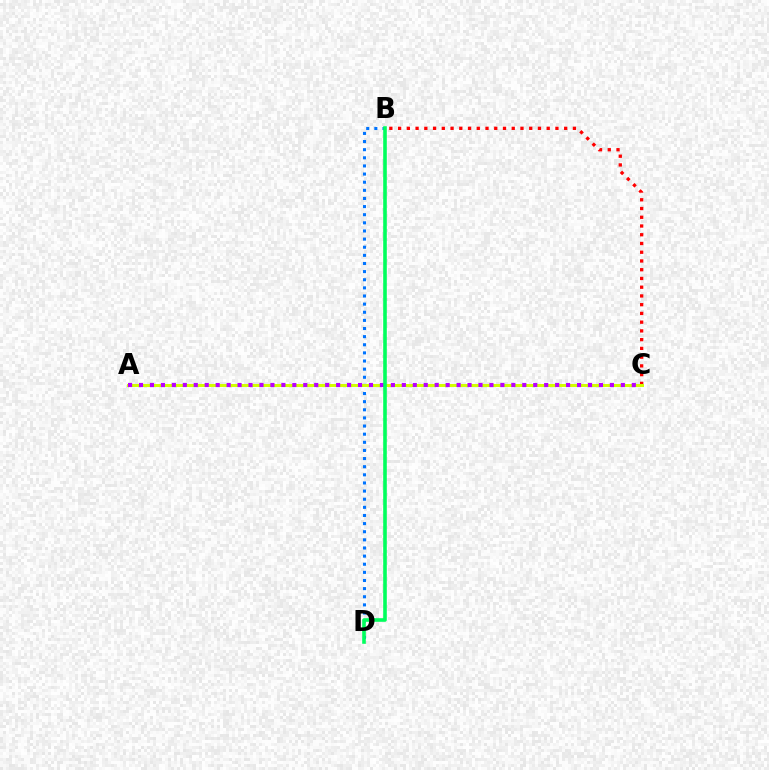{('B', 'D'): [{'color': '#0074ff', 'line_style': 'dotted', 'thickness': 2.21}, {'color': '#00ff5c', 'line_style': 'solid', 'thickness': 2.59}], ('B', 'C'): [{'color': '#ff0000', 'line_style': 'dotted', 'thickness': 2.37}], ('A', 'C'): [{'color': '#d1ff00', 'line_style': 'solid', 'thickness': 2.15}, {'color': '#b900ff', 'line_style': 'dotted', 'thickness': 2.98}]}